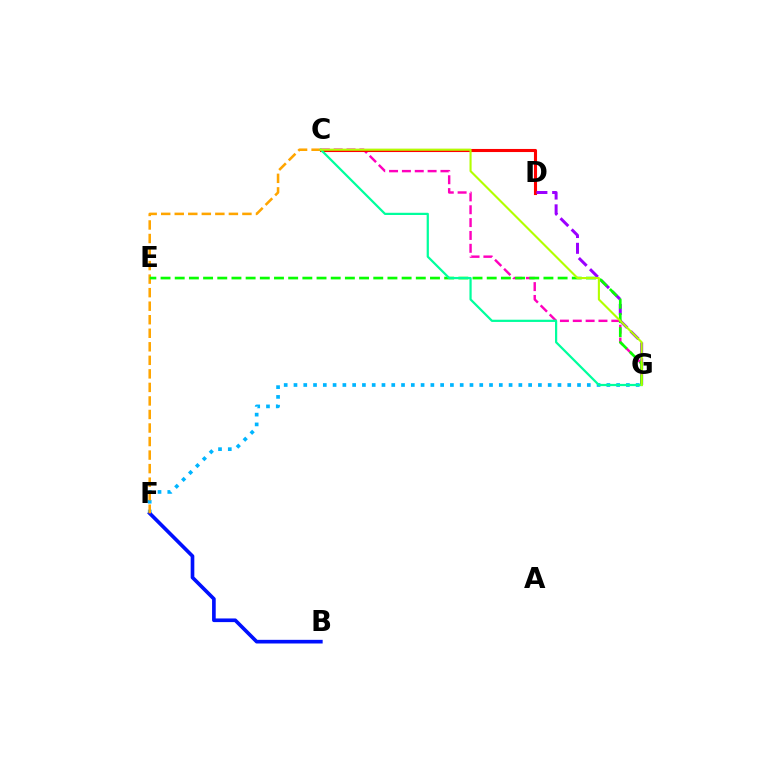{('C', 'G'): [{'color': '#ff00bd', 'line_style': 'dashed', 'thickness': 1.75}, {'color': '#00ff9d', 'line_style': 'solid', 'thickness': 1.6}, {'color': '#b3ff00', 'line_style': 'solid', 'thickness': 1.52}], ('F', 'G'): [{'color': '#00b5ff', 'line_style': 'dotted', 'thickness': 2.66}], ('B', 'F'): [{'color': '#0010ff', 'line_style': 'solid', 'thickness': 2.63}], ('C', 'D'): [{'color': '#ff0000', 'line_style': 'solid', 'thickness': 2.22}], ('C', 'F'): [{'color': '#ffa500', 'line_style': 'dashed', 'thickness': 1.84}], ('D', 'G'): [{'color': '#9b00ff', 'line_style': 'dashed', 'thickness': 2.14}], ('E', 'G'): [{'color': '#08ff00', 'line_style': 'dashed', 'thickness': 1.93}]}